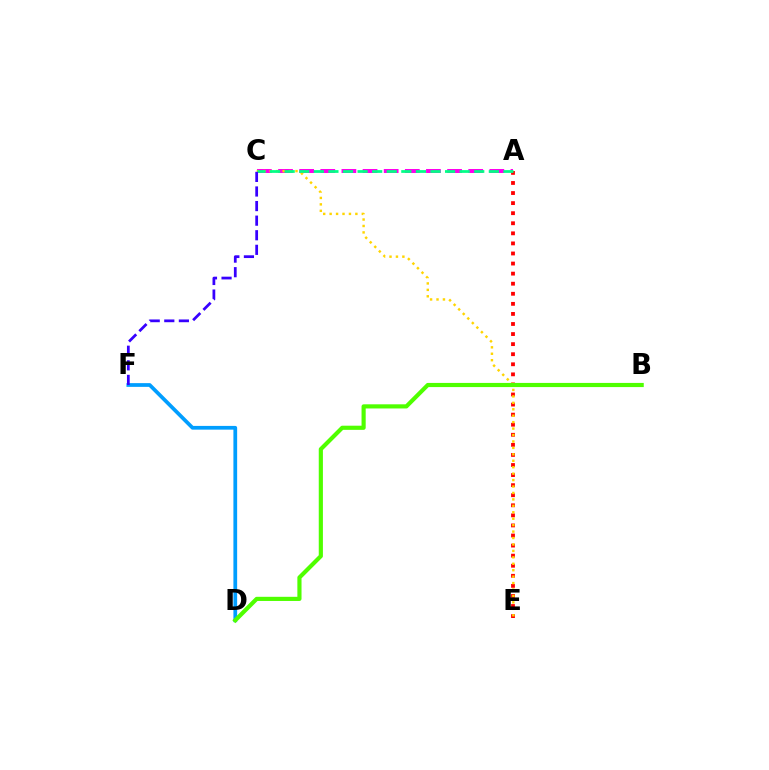{('D', 'F'): [{'color': '#009eff', 'line_style': 'solid', 'thickness': 2.69}], ('A', 'C'): [{'color': '#ff00ed', 'line_style': 'dashed', 'thickness': 2.87}, {'color': '#00ff86', 'line_style': 'dashed', 'thickness': 1.98}], ('A', 'E'): [{'color': '#ff0000', 'line_style': 'dotted', 'thickness': 2.74}], ('C', 'E'): [{'color': '#ffd500', 'line_style': 'dotted', 'thickness': 1.75}], ('C', 'F'): [{'color': '#3700ff', 'line_style': 'dashed', 'thickness': 1.98}], ('B', 'D'): [{'color': '#4fff00', 'line_style': 'solid', 'thickness': 2.99}]}